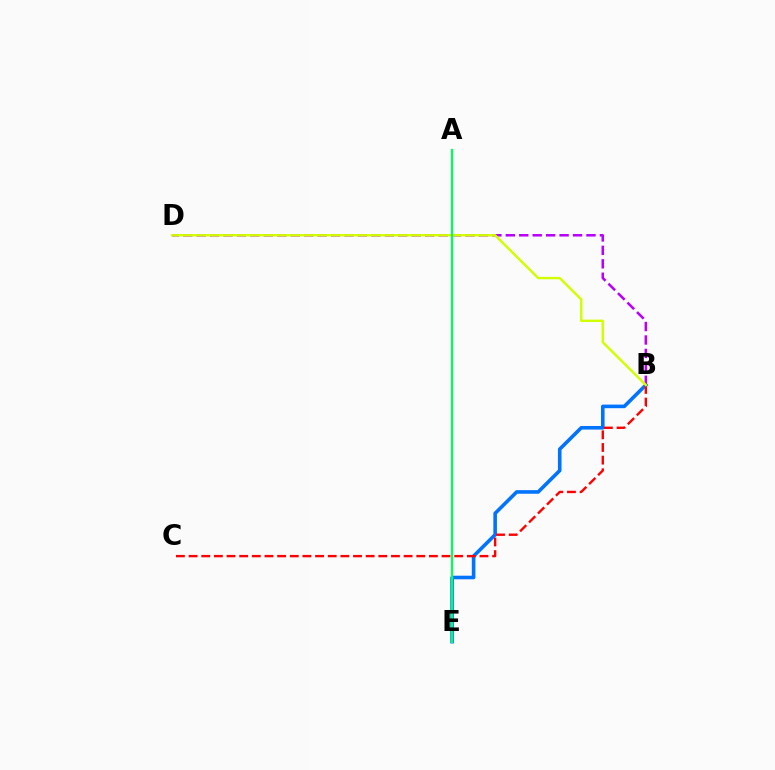{('B', 'E'): [{'color': '#0074ff', 'line_style': 'solid', 'thickness': 2.59}], ('B', 'D'): [{'color': '#b900ff', 'line_style': 'dashed', 'thickness': 1.83}, {'color': '#d1ff00', 'line_style': 'solid', 'thickness': 1.75}], ('B', 'C'): [{'color': '#ff0000', 'line_style': 'dashed', 'thickness': 1.72}], ('A', 'E'): [{'color': '#00ff5c', 'line_style': 'solid', 'thickness': 1.63}]}